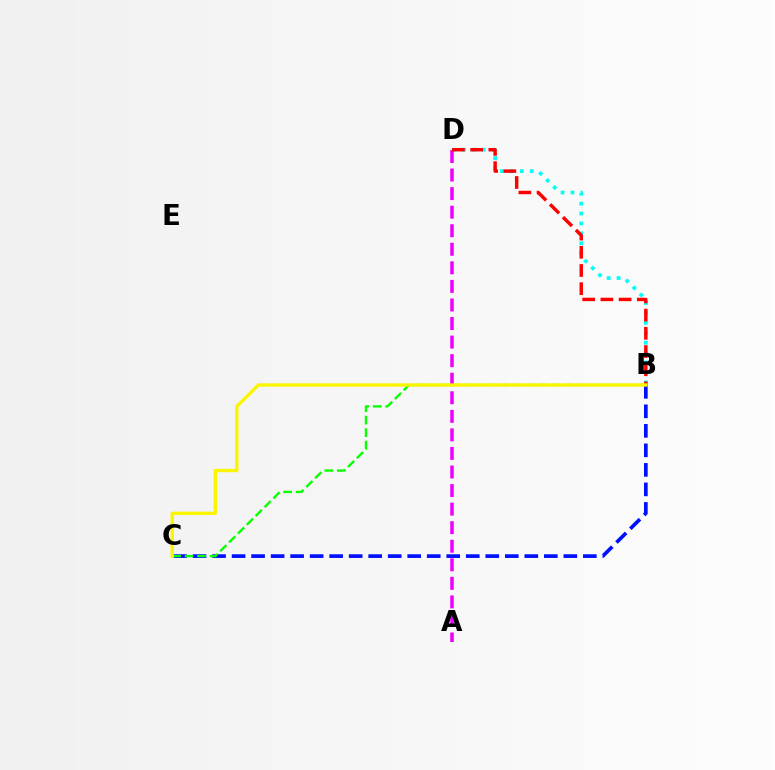{('B', 'D'): [{'color': '#00fff6', 'line_style': 'dotted', 'thickness': 2.69}, {'color': '#ff0000', 'line_style': 'dashed', 'thickness': 2.47}], ('B', 'C'): [{'color': '#0010ff', 'line_style': 'dashed', 'thickness': 2.65}, {'color': '#08ff00', 'line_style': 'dashed', 'thickness': 1.7}, {'color': '#fcf500', 'line_style': 'solid', 'thickness': 2.41}], ('A', 'D'): [{'color': '#ee00ff', 'line_style': 'dashed', 'thickness': 2.52}]}